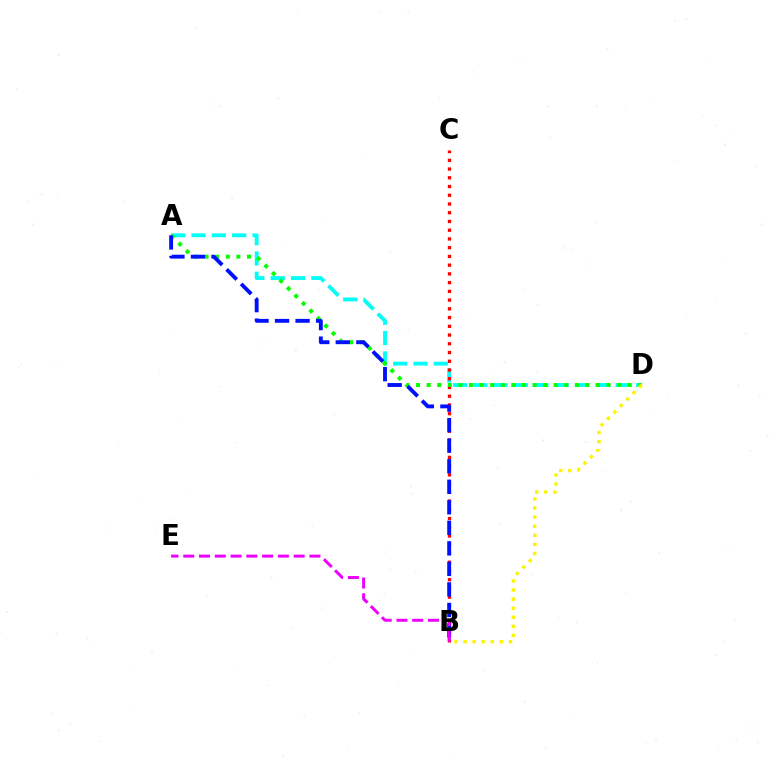{('A', 'D'): [{'color': '#00fff6', 'line_style': 'dashed', 'thickness': 2.76}, {'color': '#08ff00', 'line_style': 'dotted', 'thickness': 2.88}], ('B', 'C'): [{'color': '#ff0000', 'line_style': 'dotted', 'thickness': 2.37}], ('A', 'B'): [{'color': '#0010ff', 'line_style': 'dashed', 'thickness': 2.79}], ('B', 'D'): [{'color': '#fcf500', 'line_style': 'dotted', 'thickness': 2.47}], ('B', 'E'): [{'color': '#ee00ff', 'line_style': 'dashed', 'thickness': 2.14}]}